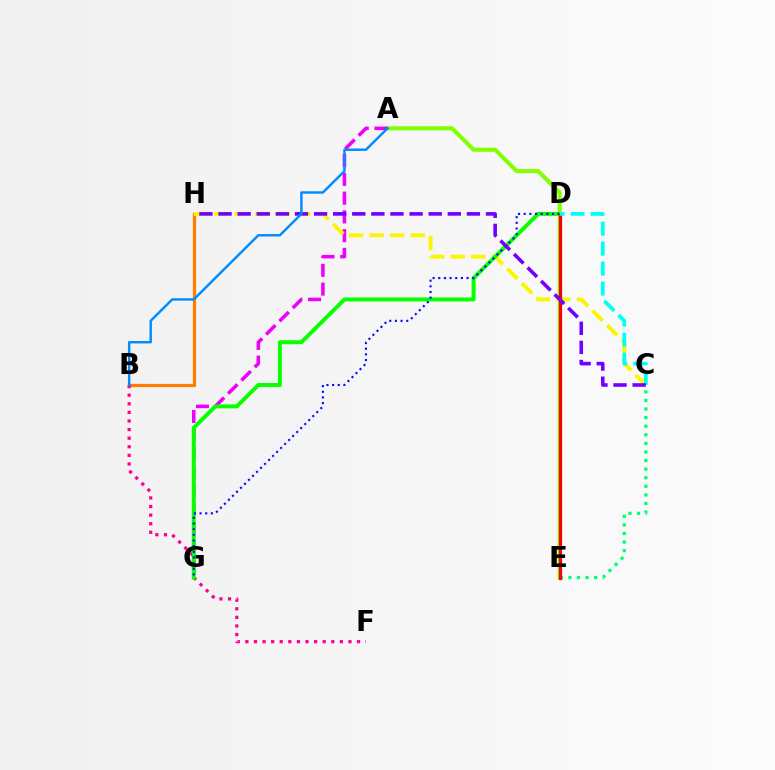{('B', 'H'): [{'color': '#ff7c00', 'line_style': 'solid', 'thickness': 2.34}], ('A', 'E'): [{'color': '#84ff00', 'line_style': 'solid', 'thickness': 2.95}], ('B', 'F'): [{'color': '#ff0094', 'line_style': 'dotted', 'thickness': 2.33}], ('A', 'G'): [{'color': '#ee00ff', 'line_style': 'dashed', 'thickness': 2.55}], ('C', 'H'): [{'color': '#fcf500', 'line_style': 'dashed', 'thickness': 2.79}, {'color': '#7200ff', 'line_style': 'dashed', 'thickness': 2.6}], ('D', 'G'): [{'color': '#08ff00', 'line_style': 'solid', 'thickness': 2.85}, {'color': '#0010ff', 'line_style': 'dotted', 'thickness': 1.54}], ('C', 'E'): [{'color': '#00ff74', 'line_style': 'dotted', 'thickness': 2.33}], ('D', 'E'): [{'color': '#ff0000', 'line_style': 'solid', 'thickness': 2.32}], ('C', 'D'): [{'color': '#00fff6', 'line_style': 'dashed', 'thickness': 2.71}], ('A', 'B'): [{'color': '#008cff', 'line_style': 'solid', 'thickness': 1.76}]}